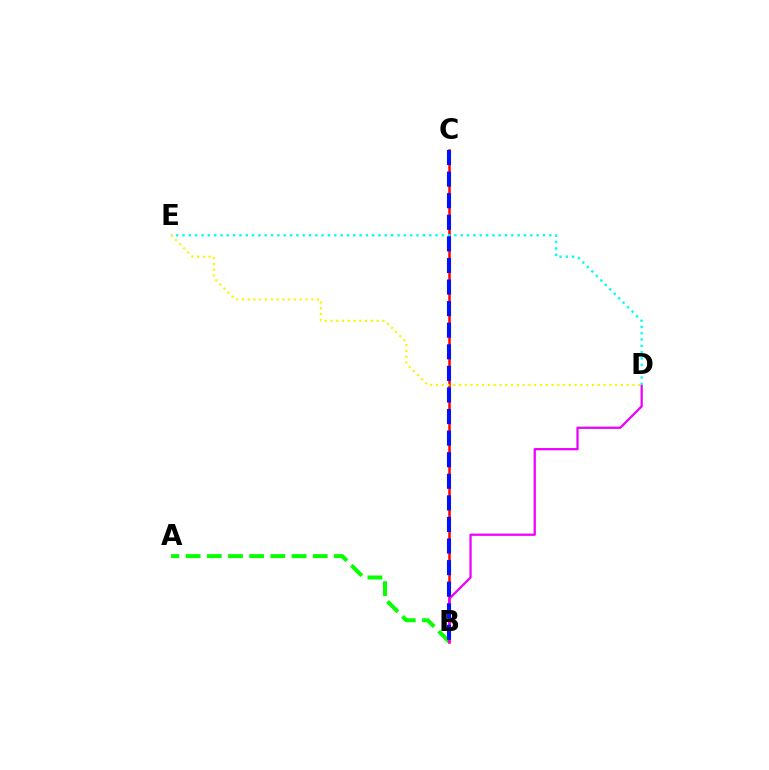{('A', 'B'): [{'color': '#08ff00', 'line_style': 'dashed', 'thickness': 2.88}], ('B', 'C'): [{'color': '#ff0000', 'line_style': 'solid', 'thickness': 1.82}, {'color': '#0010ff', 'line_style': 'dashed', 'thickness': 2.93}], ('B', 'D'): [{'color': '#ee00ff', 'line_style': 'solid', 'thickness': 1.63}], ('D', 'E'): [{'color': '#00fff6', 'line_style': 'dotted', 'thickness': 1.72}, {'color': '#fcf500', 'line_style': 'dotted', 'thickness': 1.57}]}